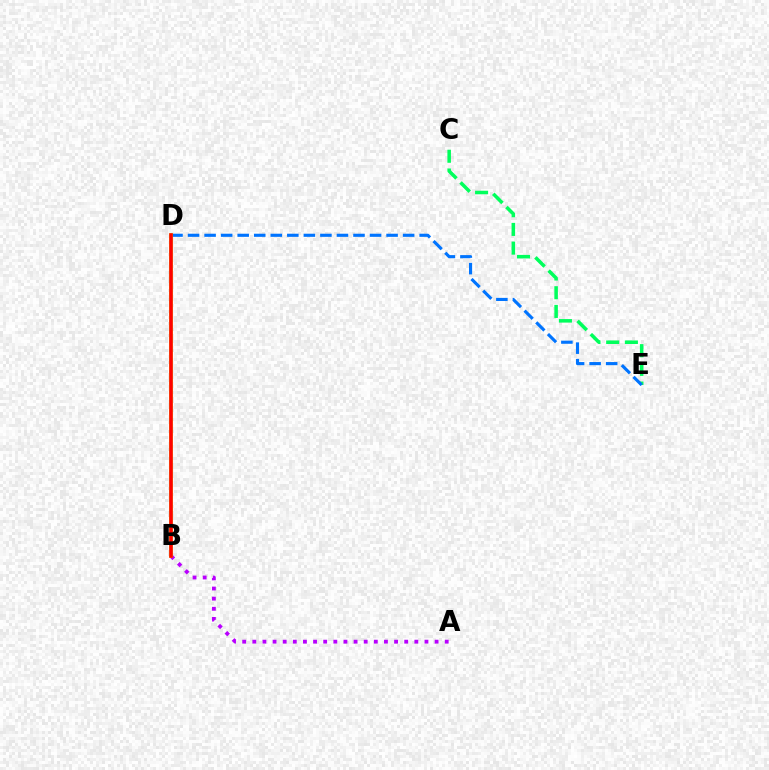{('C', 'E'): [{'color': '#00ff5c', 'line_style': 'dashed', 'thickness': 2.54}], ('D', 'E'): [{'color': '#0074ff', 'line_style': 'dashed', 'thickness': 2.25}], ('A', 'B'): [{'color': '#b900ff', 'line_style': 'dotted', 'thickness': 2.75}], ('B', 'D'): [{'color': '#d1ff00', 'line_style': 'solid', 'thickness': 2.53}, {'color': '#ff0000', 'line_style': 'solid', 'thickness': 2.57}]}